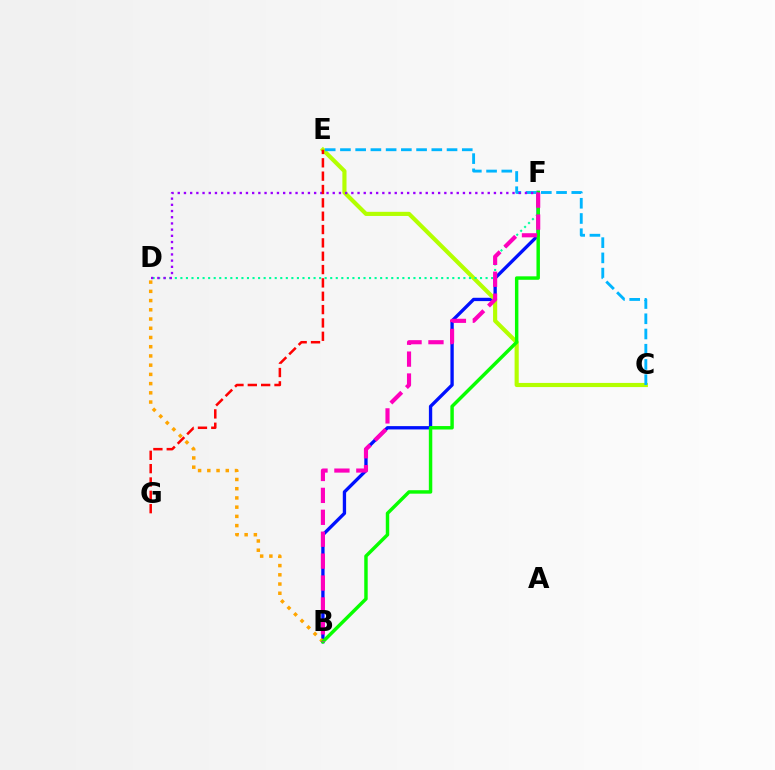{('B', 'F'): [{'color': '#0010ff', 'line_style': 'solid', 'thickness': 2.39}, {'color': '#08ff00', 'line_style': 'solid', 'thickness': 2.48}, {'color': '#ff00bd', 'line_style': 'dashed', 'thickness': 2.98}], ('C', 'E'): [{'color': '#b3ff00', 'line_style': 'solid', 'thickness': 2.98}, {'color': '#00b5ff', 'line_style': 'dashed', 'thickness': 2.07}], ('D', 'F'): [{'color': '#00ff9d', 'line_style': 'dotted', 'thickness': 1.51}, {'color': '#9b00ff', 'line_style': 'dotted', 'thickness': 1.68}], ('B', 'D'): [{'color': '#ffa500', 'line_style': 'dotted', 'thickness': 2.51}], ('E', 'G'): [{'color': '#ff0000', 'line_style': 'dashed', 'thickness': 1.81}]}